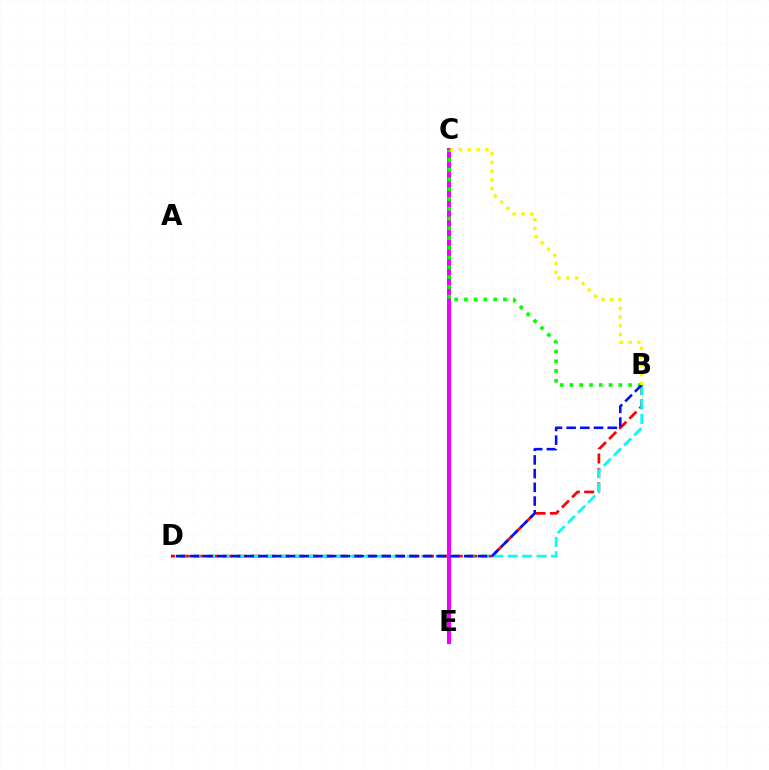{('B', 'D'): [{'color': '#ff0000', 'line_style': 'dashed', 'thickness': 1.95}, {'color': '#00fff6', 'line_style': 'dashed', 'thickness': 1.96}, {'color': '#0010ff', 'line_style': 'dashed', 'thickness': 1.86}], ('C', 'E'): [{'color': '#ee00ff', 'line_style': 'solid', 'thickness': 2.93}], ('B', 'C'): [{'color': '#08ff00', 'line_style': 'dotted', 'thickness': 2.65}, {'color': '#fcf500', 'line_style': 'dotted', 'thickness': 2.38}]}